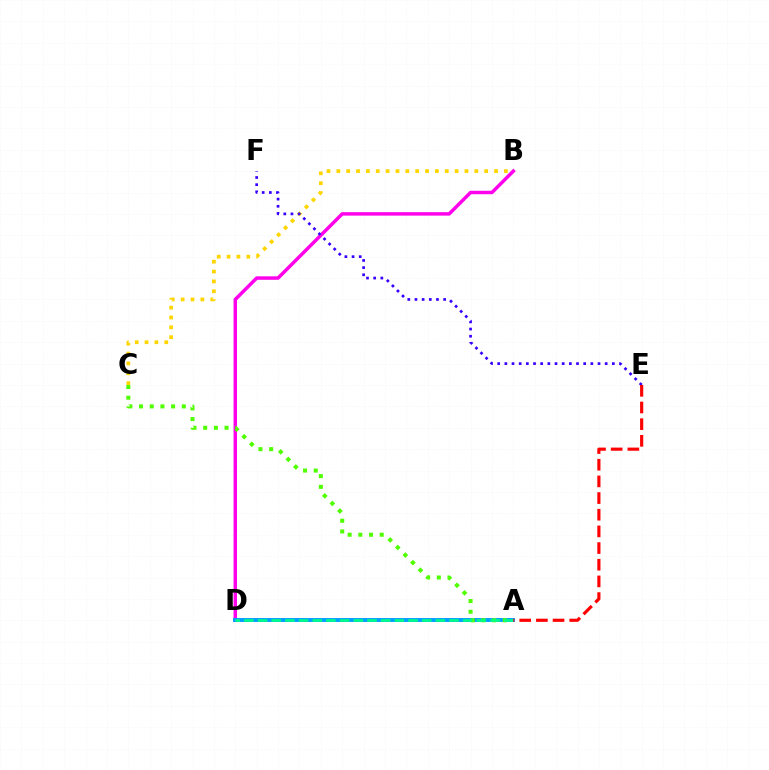{('B', 'D'): [{'color': '#ff00ed', 'line_style': 'solid', 'thickness': 2.5}], ('A', 'D'): [{'color': '#009eff', 'line_style': 'solid', 'thickness': 2.8}, {'color': '#00ff86', 'line_style': 'dashed', 'thickness': 1.86}], ('B', 'C'): [{'color': '#ffd500', 'line_style': 'dotted', 'thickness': 2.68}], ('A', 'C'): [{'color': '#4fff00', 'line_style': 'dotted', 'thickness': 2.9}], ('E', 'F'): [{'color': '#3700ff', 'line_style': 'dotted', 'thickness': 1.95}], ('A', 'E'): [{'color': '#ff0000', 'line_style': 'dashed', 'thickness': 2.26}]}